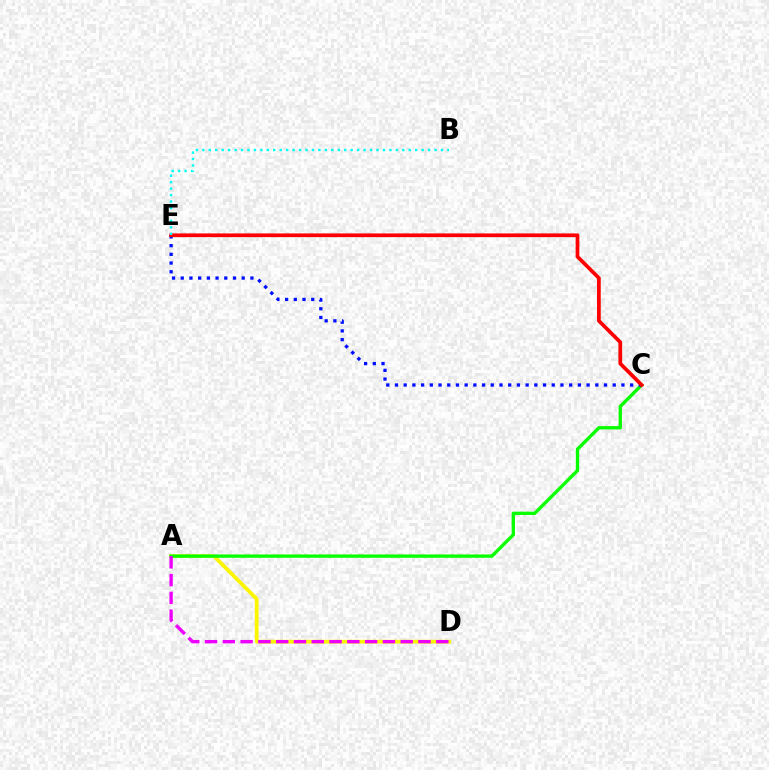{('A', 'D'): [{'color': '#fcf500', 'line_style': 'solid', 'thickness': 2.71}, {'color': '#ee00ff', 'line_style': 'dashed', 'thickness': 2.42}], ('A', 'C'): [{'color': '#08ff00', 'line_style': 'solid', 'thickness': 2.41}], ('C', 'E'): [{'color': '#0010ff', 'line_style': 'dotted', 'thickness': 2.37}, {'color': '#ff0000', 'line_style': 'solid', 'thickness': 2.68}], ('B', 'E'): [{'color': '#00fff6', 'line_style': 'dotted', 'thickness': 1.75}]}